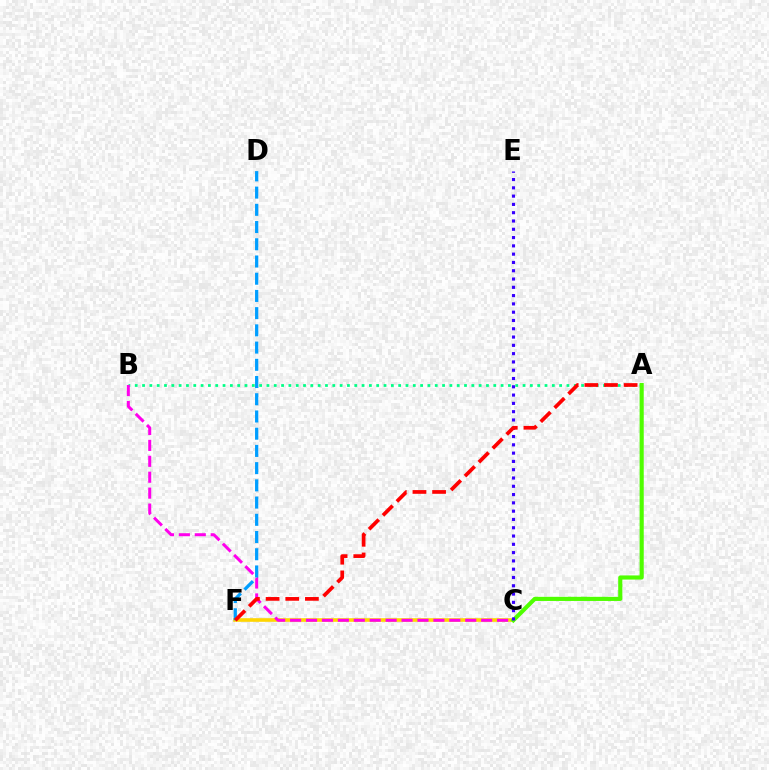{('C', 'F'): [{'color': '#ffd500', 'line_style': 'solid', 'thickness': 2.61}], ('A', 'B'): [{'color': '#00ff86', 'line_style': 'dotted', 'thickness': 1.99}], ('B', 'C'): [{'color': '#ff00ed', 'line_style': 'dashed', 'thickness': 2.16}], ('A', 'C'): [{'color': '#4fff00', 'line_style': 'solid', 'thickness': 2.98}], ('C', 'E'): [{'color': '#3700ff', 'line_style': 'dotted', 'thickness': 2.25}], ('D', 'F'): [{'color': '#009eff', 'line_style': 'dashed', 'thickness': 2.34}], ('A', 'F'): [{'color': '#ff0000', 'line_style': 'dashed', 'thickness': 2.67}]}